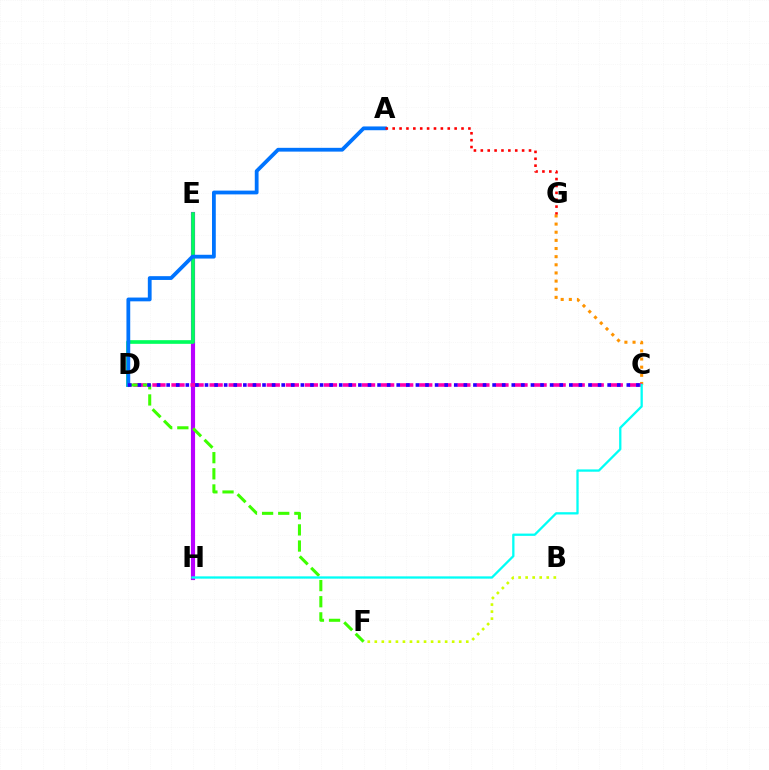{('E', 'H'): [{'color': '#b900ff', 'line_style': 'solid', 'thickness': 2.98}], ('D', 'E'): [{'color': '#00ff5c', 'line_style': 'solid', 'thickness': 2.64}], ('A', 'D'): [{'color': '#0074ff', 'line_style': 'solid', 'thickness': 2.72}], ('C', 'G'): [{'color': '#ff9400', 'line_style': 'dotted', 'thickness': 2.21}], ('B', 'F'): [{'color': '#d1ff00', 'line_style': 'dotted', 'thickness': 1.91}], ('C', 'D'): [{'color': '#ff00ac', 'line_style': 'dashed', 'thickness': 2.59}, {'color': '#2500ff', 'line_style': 'dotted', 'thickness': 2.6}], ('A', 'G'): [{'color': '#ff0000', 'line_style': 'dotted', 'thickness': 1.87}], ('D', 'F'): [{'color': '#3dff00', 'line_style': 'dashed', 'thickness': 2.19}], ('C', 'H'): [{'color': '#00fff6', 'line_style': 'solid', 'thickness': 1.65}]}